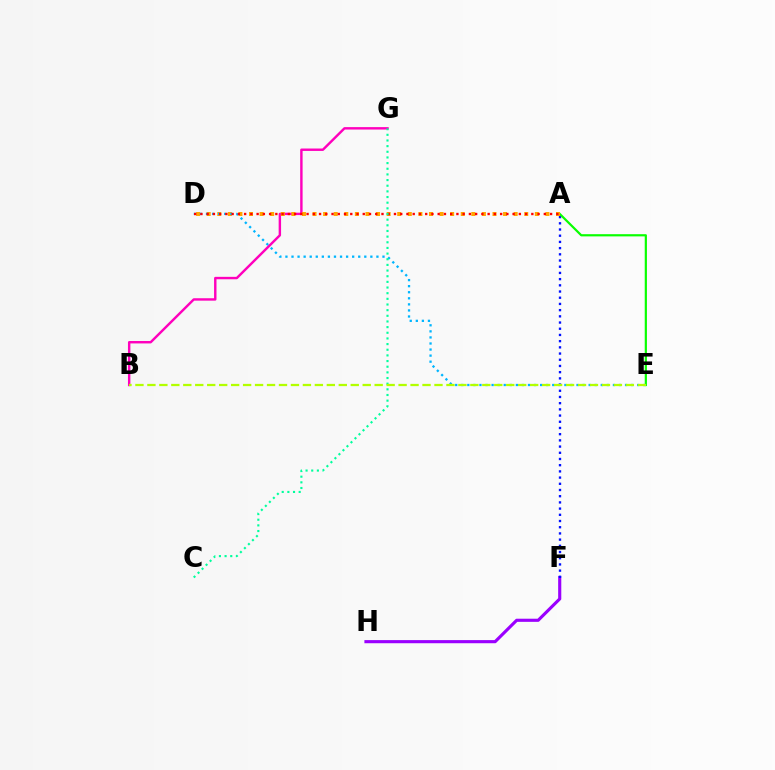{('B', 'G'): [{'color': '#ff00bd', 'line_style': 'solid', 'thickness': 1.74}], ('F', 'H'): [{'color': '#9b00ff', 'line_style': 'solid', 'thickness': 2.25}], ('A', 'F'): [{'color': '#0010ff', 'line_style': 'dotted', 'thickness': 1.69}], ('A', 'E'): [{'color': '#08ff00', 'line_style': 'solid', 'thickness': 1.58}], ('A', 'D'): [{'color': '#ffa500', 'line_style': 'dotted', 'thickness': 2.88}, {'color': '#ff0000', 'line_style': 'dotted', 'thickness': 1.7}], ('D', 'E'): [{'color': '#00b5ff', 'line_style': 'dotted', 'thickness': 1.65}], ('C', 'G'): [{'color': '#00ff9d', 'line_style': 'dotted', 'thickness': 1.54}], ('B', 'E'): [{'color': '#b3ff00', 'line_style': 'dashed', 'thickness': 1.62}]}